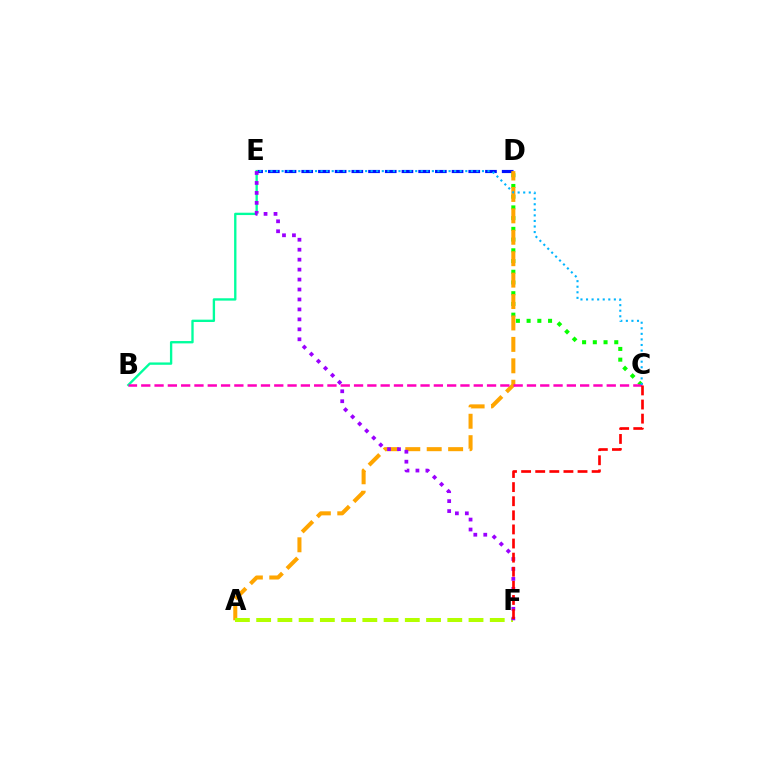{('C', 'D'): [{'color': '#08ff00', 'line_style': 'dotted', 'thickness': 2.91}], ('D', 'E'): [{'color': '#0010ff', 'line_style': 'dashed', 'thickness': 2.27}], ('A', 'D'): [{'color': '#ffa500', 'line_style': 'dashed', 'thickness': 2.91}], ('A', 'F'): [{'color': '#b3ff00', 'line_style': 'dashed', 'thickness': 2.88}], ('B', 'E'): [{'color': '#00ff9d', 'line_style': 'solid', 'thickness': 1.69}], ('B', 'C'): [{'color': '#ff00bd', 'line_style': 'dashed', 'thickness': 1.81}], ('E', 'F'): [{'color': '#9b00ff', 'line_style': 'dotted', 'thickness': 2.71}], ('C', 'E'): [{'color': '#00b5ff', 'line_style': 'dotted', 'thickness': 1.51}], ('C', 'F'): [{'color': '#ff0000', 'line_style': 'dashed', 'thickness': 1.92}]}